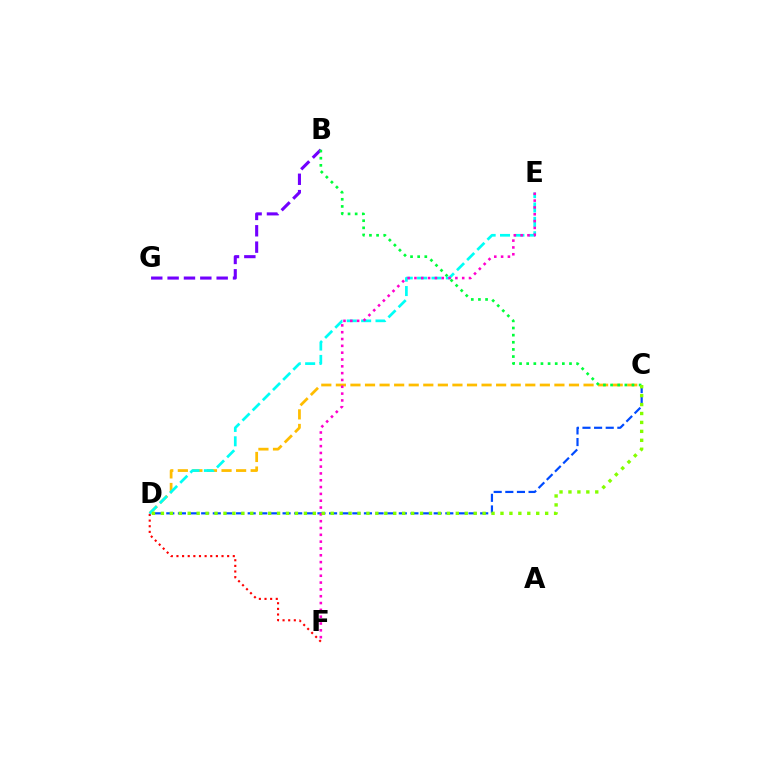{('C', 'D'): [{'color': '#ffbd00', 'line_style': 'dashed', 'thickness': 1.98}, {'color': '#004bff', 'line_style': 'dashed', 'thickness': 1.58}, {'color': '#84ff00', 'line_style': 'dotted', 'thickness': 2.43}], ('D', 'F'): [{'color': '#ff0000', 'line_style': 'dotted', 'thickness': 1.53}], ('B', 'G'): [{'color': '#7200ff', 'line_style': 'dashed', 'thickness': 2.22}], ('B', 'C'): [{'color': '#00ff39', 'line_style': 'dotted', 'thickness': 1.94}], ('D', 'E'): [{'color': '#00fff6', 'line_style': 'dashed', 'thickness': 1.95}], ('E', 'F'): [{'color': '#ff00cf', 'line_style': 'dotted', 'thickness': 1.85}]}